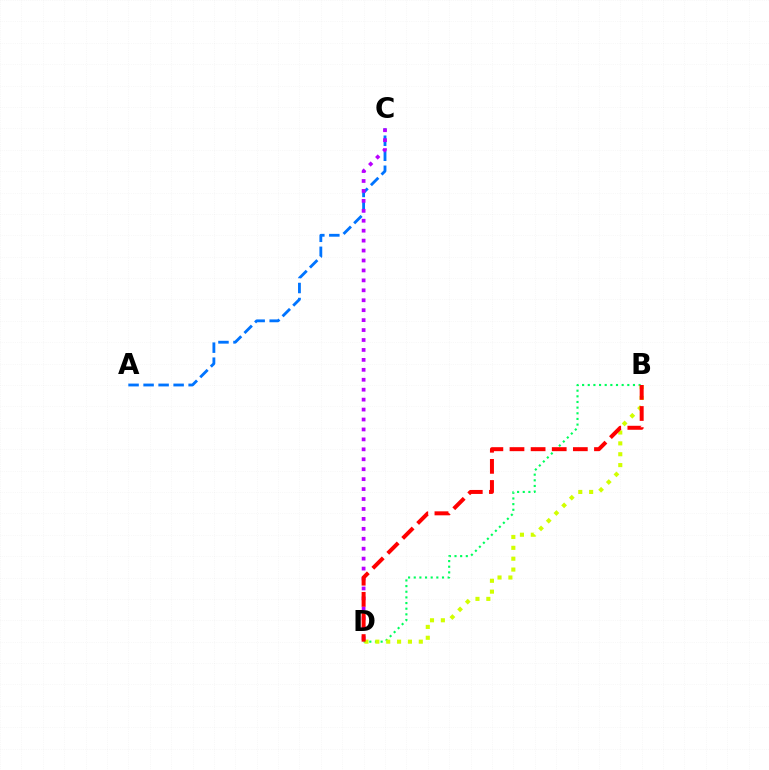{('B', 'D'): [{'color': '#00ff5c', 'line_style': 'dotted', 'thickness': 1.54}, {'color': '#d1ff00', 'line_style': 'dotted', 'thickness': 2.95}, {'color': '#ff0000', 'line_style': 'dashed', 'thickness': 2.87}], ('A', 'C'): [{'color': '#0074ff', 'line_style': 'dashed', 'thickness': 2.04}], ('C', 'D'): [{'color': '#b900ff', 'line_style': 'dotted', 'thickness': 2.7}]}